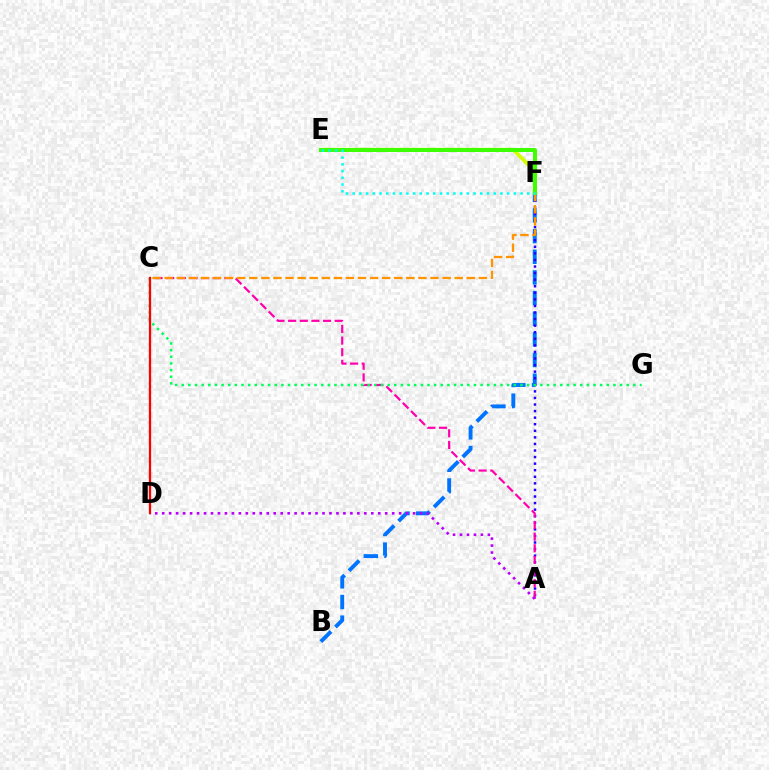{('E', 'F'): [{'color': '#d1ff00', 'line_style': 'solid', 'thickness': 2.71}, {'color': '#3dff00', 'line_style': 'solid', 'thickness': 2.89}, {'color': '#00fff6', 'line_style': 'dotted', 'thickness': 1.82}], ('B', 'F'): [{'color': '#0074ff', 'line_style': 'dashed', 'thickness': 2.81}], ('A', 'F'): [{'color': '#2500ff', 'line_style': 'dotted', 'thickness': 1.79}], ('A', 'C'): [{'color': '#ff00ac', 'line_style': 'dashed', 'thickness': 1.58}], ('A', 'D'): [{'color': '#b900ff', 'line_style': 'dotted', 'thickness': 1.89}], ('C', 'F'): [{'color': '#ff9400', 'line_style': 'dashed', 'thickness': 1.64}], ('C', 'G'): [{'color': '#00ff5c', 'line_style': 'dotted', 'thickness': 1.8}], ('C', 'D'): [{'color': '#ff0000', 'line_style': 'solid', 'thickness': 1.64}]}